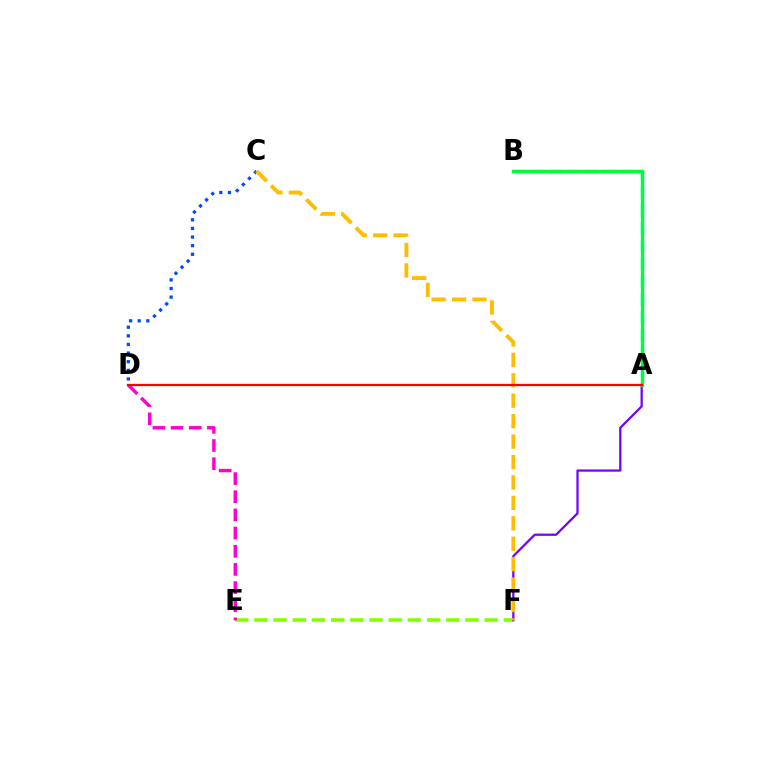{('C', 'D'): [{'color': '#004bff', 'line_style': 'dotted', 'thickness': 2.34}], ('E', 'F'): [{'color': '#84ff00', 'line_style': 'dashed', 'thickness': 2.61}], ('A', 'F'): [{'color': '#7200ff', 'line_style': 'solid', 'thickness': 1.61}], ('C', 'F'): [{'color': '#ffbd00', 'line_style': 'dashed', 'thickness': 2.78}], ('D', 'E'): [{'color': '#ff00cf', 'line_style': 'dashed', 'thickness': 2.47}], ('A', 'B'): [{'color': '#00fff6', 'line_style': 'dashed', 'thickness': 2.44}, {'color': '#00ff39', 'line_style': 'solid', 'thickness': 2.42}], ('A', 'D'): [{'color': '#ff0000', 'line_style': 'solid', 'thickness': 1.63}]}